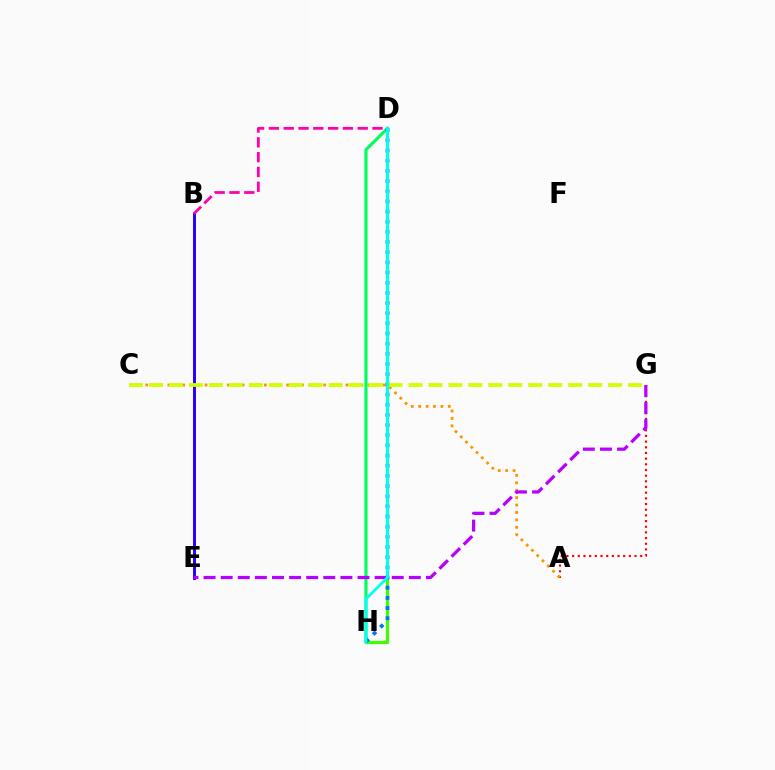{('D', 'H'): [{'color': '#3dff00', 'line_style': 'solid', 'thickness': 2.26}, {'color': '#00ff5c', 'line_style': 'solid', 'thickness': 2.26}, {'color': '#0074ff', 'line_style': 'dotted', 'thickness': 2.76}, {'color': '#00fff6', 'line_style': 'solid', 'thickness': 2.02}], ('A', 'G'): [{'color': '#ff0000', 'line_style': 'dotted', 'thickness': 1.54}], ('A', 'C'): [{'color': '#ff9400', 'line_style': 'dotted', 'thickness': 2.01}], ('B', 'E'): [{'color': '#2500ff', 'line_style': 'solid', 'thickness': 2.12}], ('E', 'G'): [{'color': '#b900ff', 'line_style': 'dashed', 'thickness': 2.32}], ('B', 'D'): [{'color': '#ff00ac', 'line_style': 'dashed', 'thickness': 2.01}], ('C', 'G'): [{'color': '#d1ff00', 'line_style': 'dashed', 'thickness': 2.71}]}